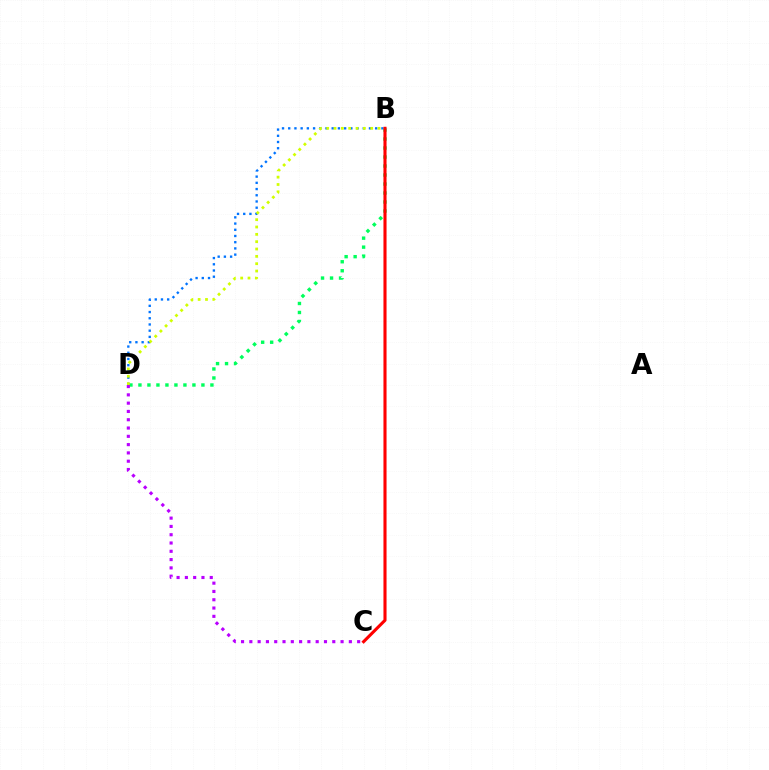{('B', 'D'): [{'color': '#0074ff', 'line_style': 'dotted', 'thickness': 1.69}, {'color': '#00ff5c', 'line_style': 'dotted', 'thickness': 2.44}, {'color': '#d1ff00', 'line_style': 'dotted', 'thickness': 1.99}], ('C', 'D'): [{'color': '#b900ff', 'line_style': 'dotted', 'thickness': 2.25}], ('B', 'C'): [{'color': '#ff0000', 'line_style': 'solid', 'thickness': 2.23}]}